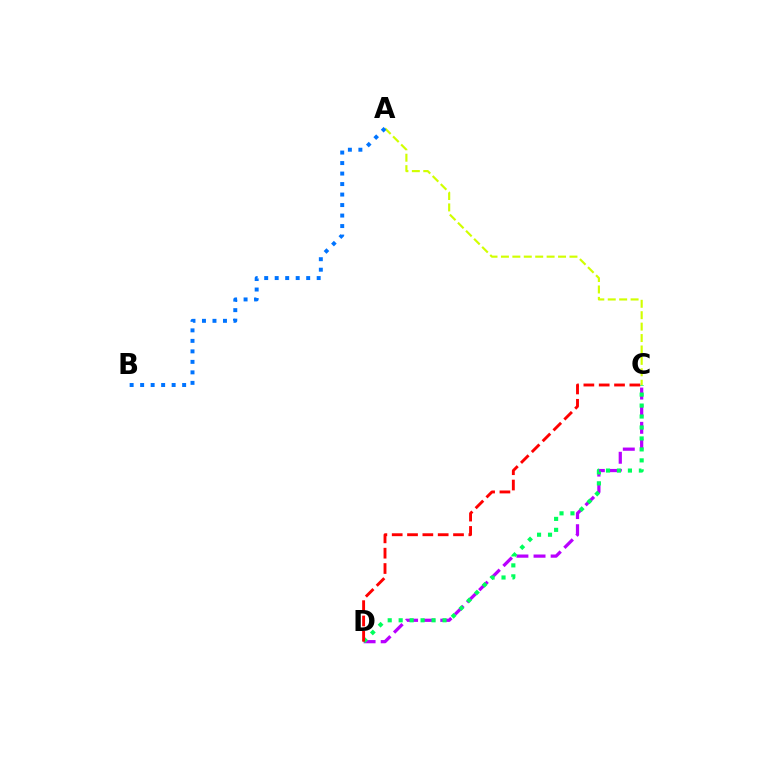{('C', 'D'): [{'color': '#b900ff', 'line_style': 'dashed', 'thickness': 2.33}, {'color': '#00ff5c', 'line_style': 'dotted', 'thickness': 2.98}, {'color': '#ff0000', 'line_style': 'dashed', 'thickness': 2.08}], ('A', 'C'): [{'color': '#d1ff00', 'line_style': 'dashed', 'thickness': 1.55}], ('A', 'B'): [{'color': '#0074ff', 'line_style': 'dotted', 'thickness': 2.85}]}